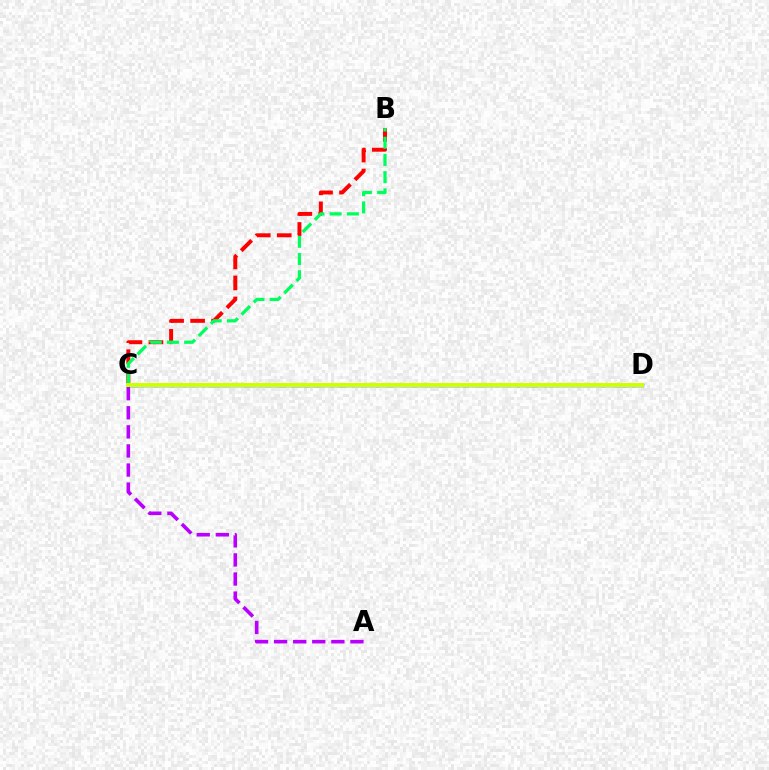{('B', 'C'): [{'color': '#ff0000', 'line_style': 'dashed', 'thickness': 2.86}, {'color': '#00ff5c', 'line_style': 'dashed', 'thickness': 2.34}], ('A', 'C'): [{'color': '#b900ff', 'line_style': 'dashed', 'thickness': 2.59}], ('C', 'D'): [{'color': '#0074ff', 'line_style': 'solid', 'thickness': 2.52}, {'color': '#d1ff00', 'line_style': 'solid', 'thickness': 2.87}]}